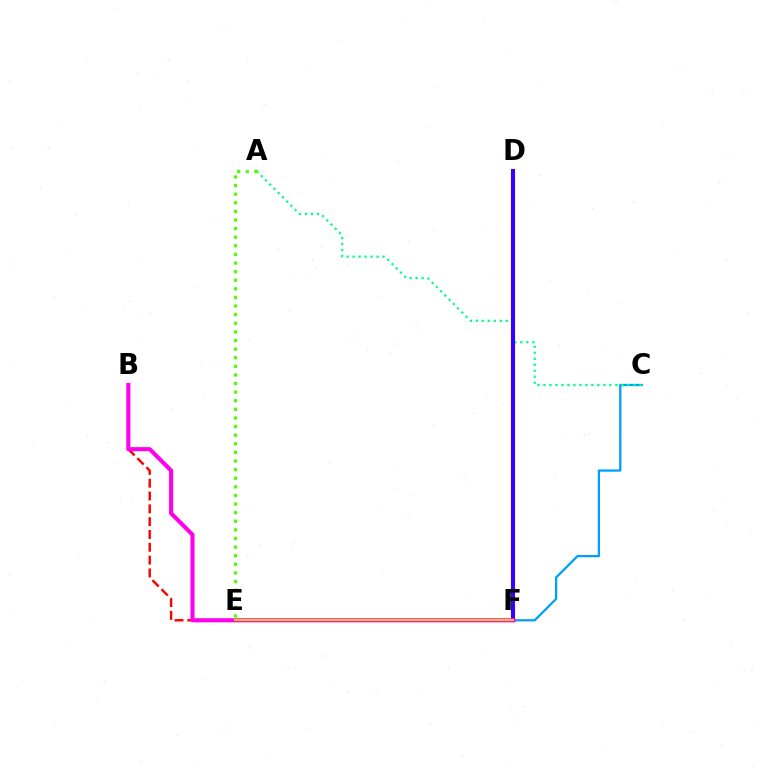{('B', 'F'): [{'color': '#ff0000', 'line_style': 'dashed', 'thickness': 1.74}, {'color': '#ff00ed', 'line_style': 'solid', 'thickness': 2.96}], ('C', 'F'): [{'color': '#009eff', 'line_style': 'solid', 'thickness': 1.62}], ('A', 'C'): [{'color': '#00ff86', 'line_style': 'dotted', 'thickness': 1.63}], ('D', 'F'): [{'color': '#3700ff', 'line_style': 'solid', 'thickness': 2.95}], ('A', 'E'): [{'color': '#4fff00', 'line_style': 'dotted', 'thickness': 2.34}], ('E', 'F'): [{'color': '#ffd500', 'line_style': 'solid', 'thickness': 1.51}]}